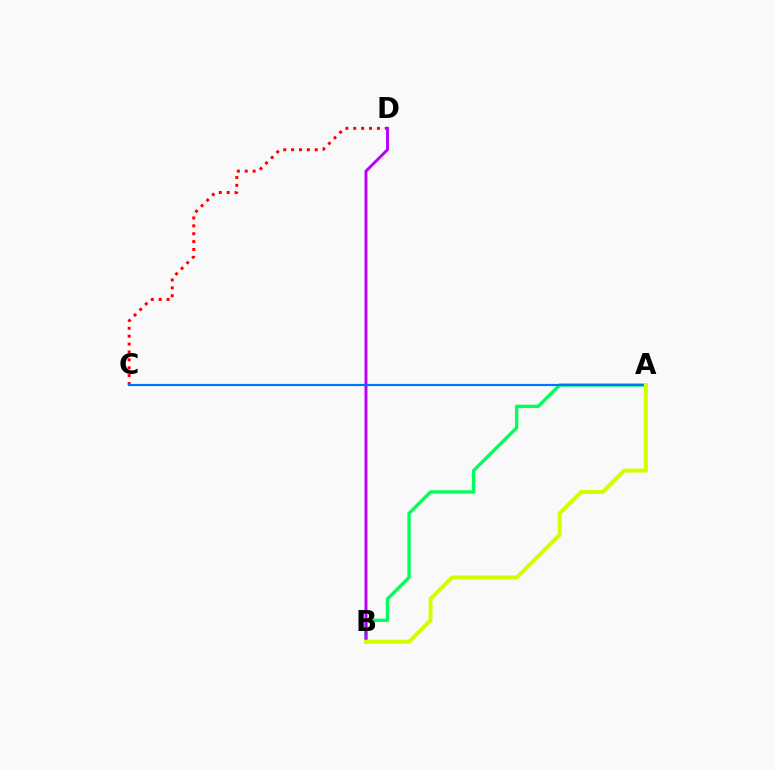{('C', 'D'): [{'color': '#ff0000', 'line_style': 'dotted', 'thickness': 2.14}], ('A', 'B'): [{'color': '#00ff5c', 'line_style': 'solid', 'thickness': 2.43}, {'color': '#d1ff00', 'line_style': 'solid', 'thickness': 2.86}], ('B', 'D'): [{'color': '#b900ff', 'line_style': 'solid', 'thickness': 2.1}], ('A', 'C'): [{'color': '#0074ff', 'line_style': 'solid', 'thickness': 1.57}]}